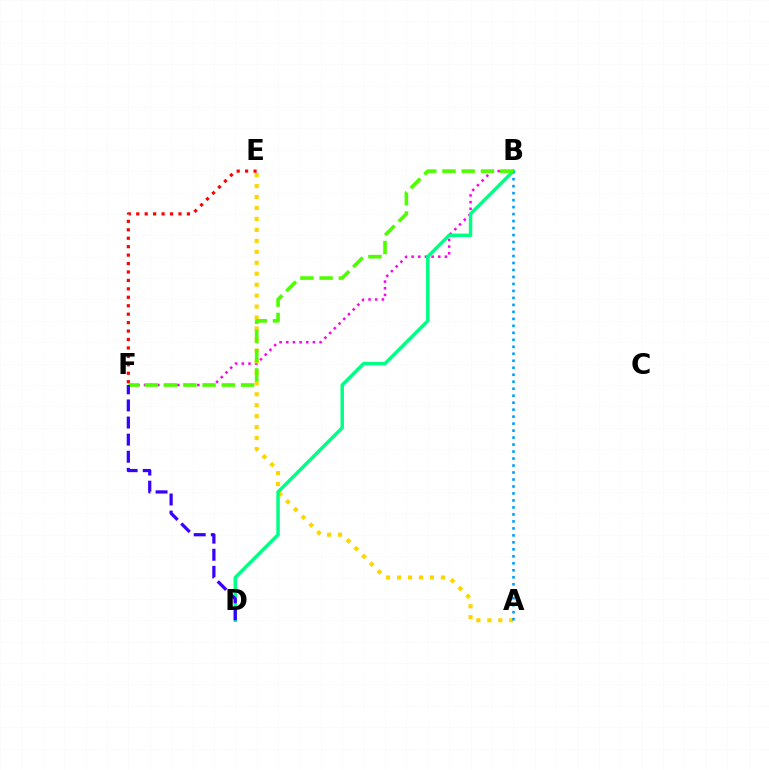{('B', 'F'): [{'color': '#ff00ed', 'line_style': 'dotted', 'thickness': 1.81}, {'color': '#4fff00', 'line_style': 'dashed', 'thickness': 2.61}], ('A', 'E'): [{'color': '#ffd500', 'line_style': 'dotted', 'thickness': 2.98}], ('E', 'F'): [{'color': '#ff0000', 'line_style': 'dotted', 'thickness': 2.29}], ('B', 'D'): [{'color': '#00ff86', 'line_style': 'solid', 'thickness': 2.51}], ('A', 'B'): [{'color': '#009eff', 'line_style': 'dotted', 'thickness': 1.9}], ('D', 'F'): [{'color': '#3700ff', 'line_style': 'dashed', 'thickness': 2.32}]}